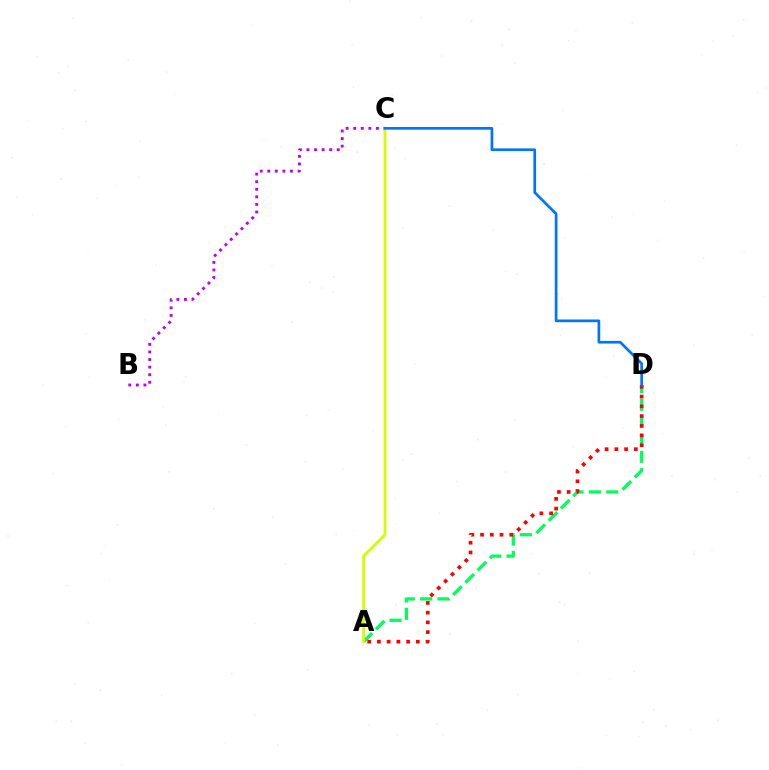{('A', 'D'): [{'color': '#00ff5c', 'line_style': 'dashed', 'thickness': 2.36}, {'color': '#ff0000', 'line_style': 'dotted', 'thickness': 2.65}], ('B', 'C'): [{'color': '#b900ff', 'line_style': 'dotted', 'thickness': 2.06}], ('A', 'C'): [{'color': '#d1ff00', 'line_style': 'solid', 'thickness': 2.04}], ('C', 'D'): [{'color': '#0074ff', 'line_style': 'solid', 'thickness': 1.94}]}